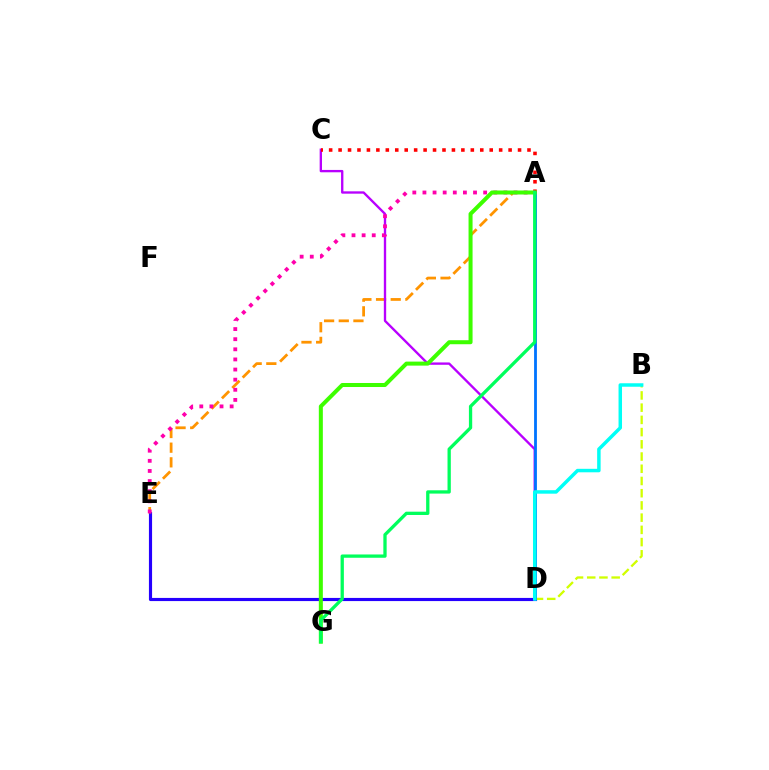{('D', 'E'): [{'color': '#2500ff', 'line_style': 'solid', 'thickness': 2.26}], ('A', 'E'): [{'color': '#ff9400', 'line_style': 'dashed', 'thickness': 1.99}, {'color': '#ff00ac', 'line_style': 'dotted', 'thickness': 2.75}], ('C', 'D'): [{'color': '#b900ff', 'line_style': 'solid', 'thickness': 1.69}], ('A', 'C'): [{'color': '#ff0000', 'line_style': 'dotted', 'thickness': 2.57}], ('B', 'D'): [{'color': '#d1ff00', 'line_style': 'dashed', 'thickness': 1.66}, {'color': '#00fff6', 'line_style': 'solid', 'thickness': 2.5}], ('A', 'D'): [{'color': '#0074ff', 'line_style': 'solid', 'thickness': 2.03}], ('A', 'G'): [{'color': '#3dff00', 'line_style': 'solid', 'thickness': 2.89}, {'color': '#00ff5c', 'line_style': 'solid', 'thickness': 2.37}]}